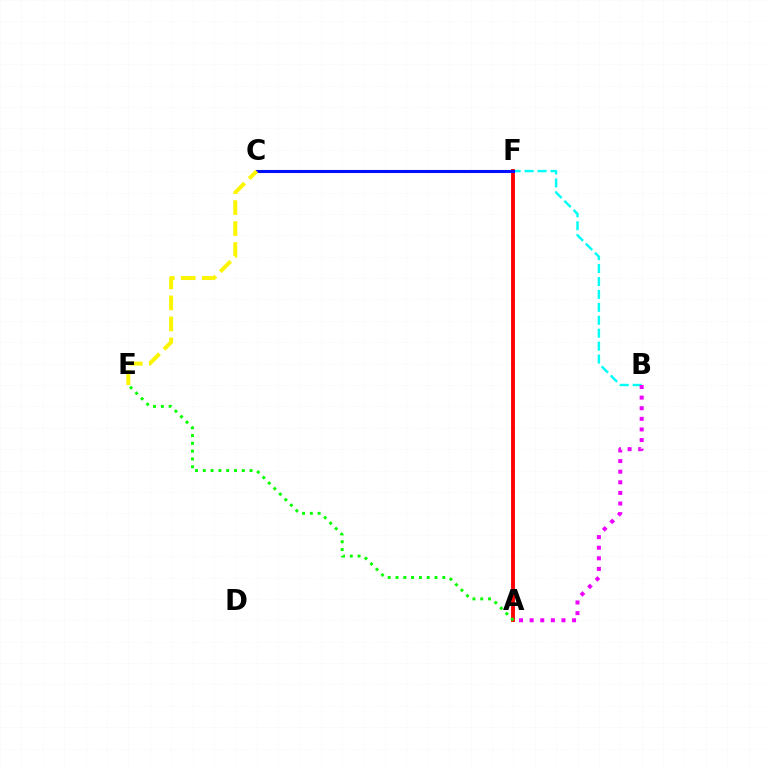{('A', 'F'): [{'color': '#ff0000', 'line_style': 'solid', 'thickness': 2.78}], ('B', 'F'): [{'color': '#00fff6', 'line_style': 'dashed', 'thickness': 1.76}], ('A', 'B'): [{'color': '#ee00ff', 'line_style': 'dotted', 'thickness': 2.88}], ('C', 'F'): [{'color': '#0010ff', 'line_style': 'solid', 'thickness': 2.22}], ('C', 'E'): [{'color': '#fcf500', 'line_style': 'dashed', 'thickness': 2.85}], ('A', 'E'): [{'color': '#08ff00', 'line_style': 'dotted', 'thickness': 2.12}]}